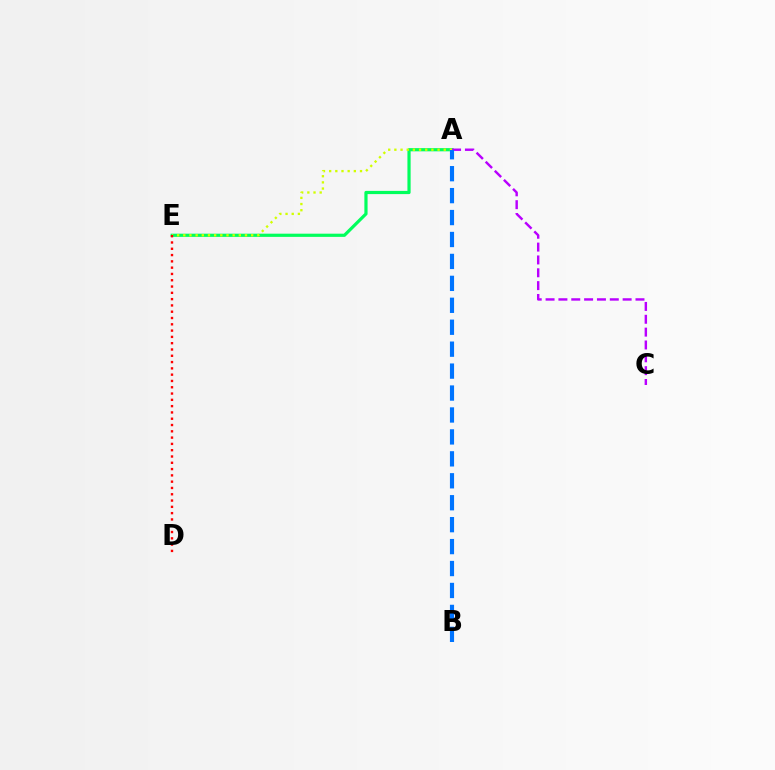{('A', 'E'): [{'color': '#00ff5c', 'line_style': 'solid', 'thickness': 2.3}, {'color': '#d1ff00', 'line_style': 'dotted', 'thickness': 1.68}], ('A', 'C'): [{'color': '#b900ff', 'line_style': 'dashed', 'thickness': 1.74}], ('D', 'E'): [{'color': '#ff0000', 'line_style': 'dotted', 'thickness': 1.71}], ('A', 'B'): [{'color': '#0074ff', 'line_style': 'dashed', 'thickness': 2.98}]}